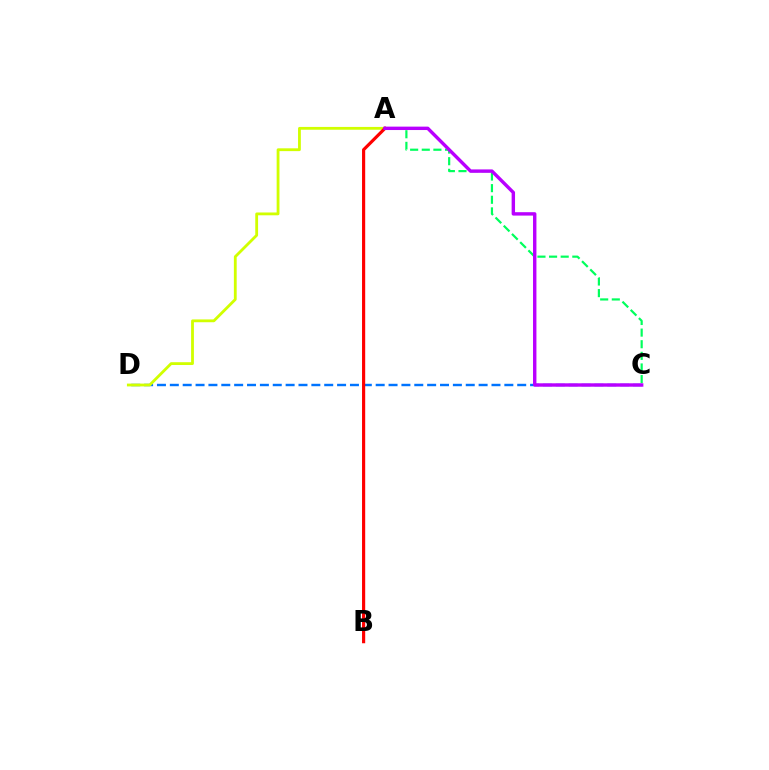{('C', 'D'): [{'color': '#0074ff', 'line_style': 'dashed', 'thickness': 1.75}], ('A', 'D'): [{'color': '#d1ff00', 'line_style': 'solid', 'thickness': 2.03}], ('A', 'C'): [{'color': '#00ff5c', 'line_style': 'dashed', 'thickness': 1.58}, {'color': '#b900ff', 'line_style': 'solid', 'thickness': 2.45}], ('A', 'B'): [{'color': '#ff0000', 'line_style': 'solid', 'thickness': 2.28}]}